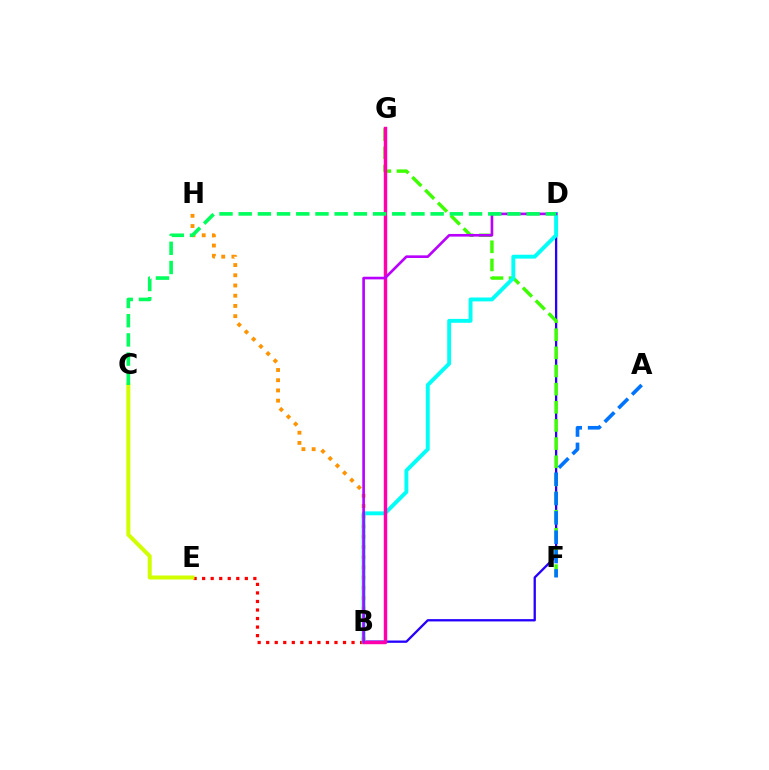{('B', 'E'): [{'color': '#ff0000', 'line_style': 'dotted', 'thickness': 2.32}], ('B', 'D'): [{'color': '#2500ff', 'line_style': 'solid', 'thickness': 1.66}, {'color': '#00fff6', 'line_style': 'solid', 'thickness': 2.81}, {'color': '#b900ff', 'line_style': 'solid', 'thickness': 1.9}], ('B', 'H'): [{'color': '#ff9400', 'line_style': 'dotted', 'thickness': 2.78}], ('F', 'G'): [{'color': '#3dff00', 'line_style': 'dashed', 'thickness': 2.47}], ('C', 'E'): [{'color': '#d1ff00', 'line_style': 'solid', 'thickness': 2.88}], ('A', 'F'): [{'color': '#0074ff', 'line_style': 'dashed', 'thickness': 2.63}], ('B', 'G'): [{'color': '#ff00ac', 'line_style': 'solid', 'thickness': 2.48}], ('C', 'D'): [{'color': '#00ff5c', 'line_style': 'dashed', 'thickness': 2.61}]}